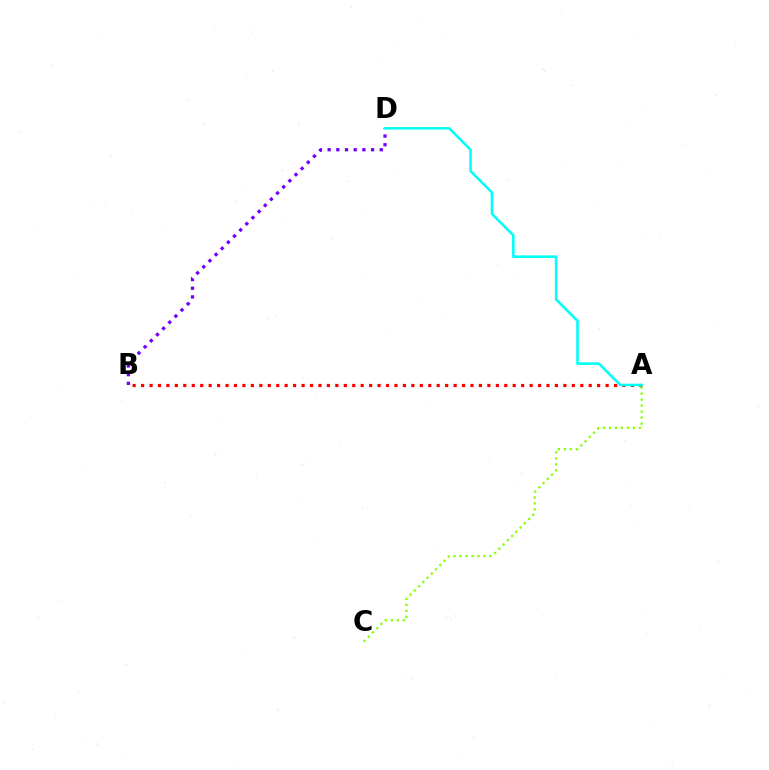{('A', 'B'): [{'color': '#ff0000', 'line_style': 'dotted', 'thickness': 2.29}], ('A', 'C'): [{'color': '#84ff00', 'line_style': 'dotted', 'thickness': 1.63}], ('B', 'D'): [{'color': '#7200ff', 'line_style': 'dotted', 'thickness': 2.36}], ('A', 'D'): [{'color': '#00fff6', 'line_style': 'solid', 'thickness': 1.85}]}